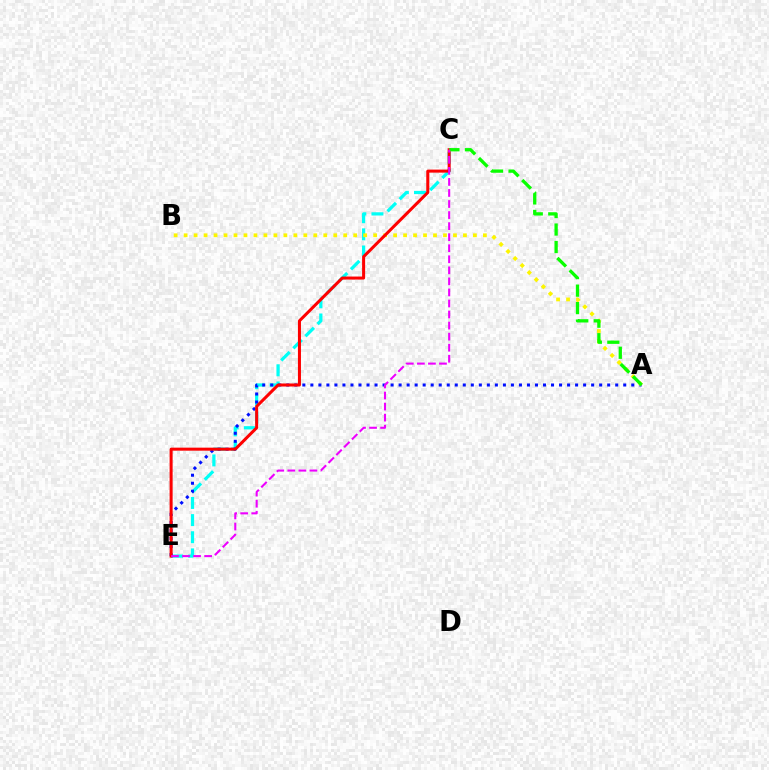{('C', 'E'): [{'color': '#00fff6', 'line_style': 'dashed', 'thickness': 2.33}, {'color': '#ff0000', 'line_style': 'solid', 'thickness': 2.18}, {'color': '#ee00ff', 'line_style': 'dashed', 'thickness': 1.5}], ('A', 'E'): [{'color': '#0010ff', 'line_style': 'dotted', 'thickness': 2.18}], ('A', 'B'): [{'color': '#fcf500', 'line_style': 'dotted', 'thickness': 2.71}], ('A', 'C'): [{'color': '#08ff00', 'line_style': 'dashed', 'thickness': 2.38}]}